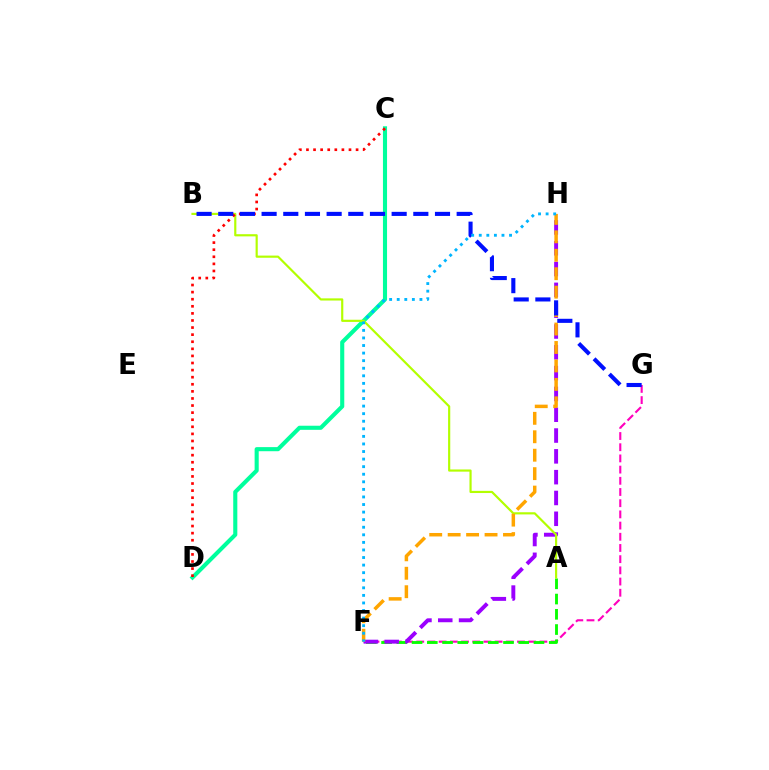{('F', 'G'): [{'color': '#ff00bd', 'line_style': 'dashed', 'thickness': 1.52}], ('C', 'D'): [{'color': '#00ff9d', 'line_style': 'solid', 'thickness': 2.95}, {'color': '#ff0000', 'line_style': 'dotted', 'thickness': 1.93}], ('A', 'F'): [{'color': '#08ff00', 'line_style': 'dashed', 'thickness': 2.07}], ('F', 'H'): [{'color': '#9b00ff', 'line_style': 'dashed', 'thickness': 2.83}, {'color': '#ffa500', 'line_style': 'dashed', 'thickness': 2.51}, {'color': '#00b5ff', 'line_style': 'dotted', 'thickness': 2.06}], ('A', 'B'): [{'color': '#b3ff00', 'line_style': 'solid', 'thickness': 1.56}], ('B', 'G'): [{'color': '#0010ff', 'line_style': 'dashed', 'thickness': 2.94}]}